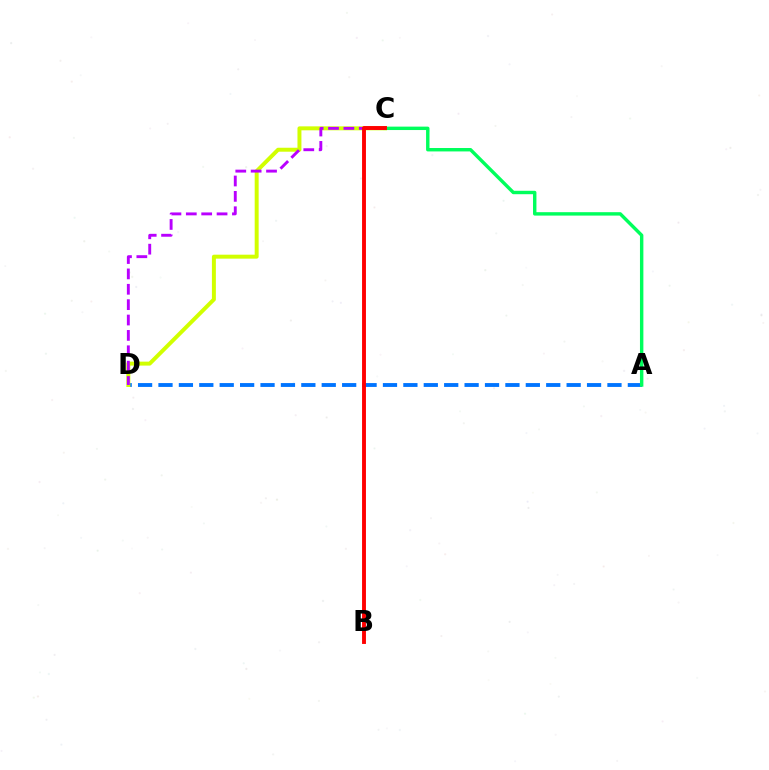{('A', 'D'): [{'color': '#0074ff', 'line_style': 'dashed', 'thickness': 2.77}], ('C', 'D'): [{'color': '#d1ff00', 'line_style': 'solid', 'thickness': 2.85}, {'color': '#b900ff', 'line_style': 'dashed', 'thickness': 2.09}], ('A', 'C'): [{'color': '#00ff5c', 'line_style': 'solid', 'thickness': 2.46}], ('B', 'C'): [{'color': '#ff0000', 'line_style': 'solid', 'thickness': 2.8}]}